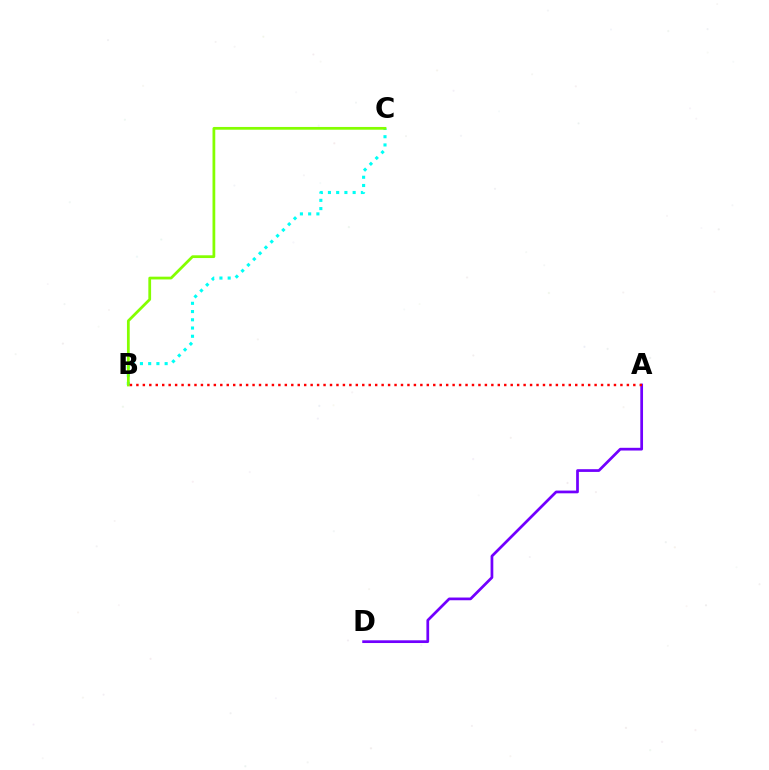{('B', 'C'): [{'color': '#00fff6', 'line_style': 'dotted', 'thickness': 2.24}, {'color': '#84ff00', 'line_style': 'solid', 'thickness': 1.98}], ('A', 'D'): [{'color': '#7200ff', 'line_style': 'solid', 'thickness': 1.96}], ('A', 'B'): [{'color': '#ff0000', 'line_style': 'dotted', 'thickness': 1.75}]}